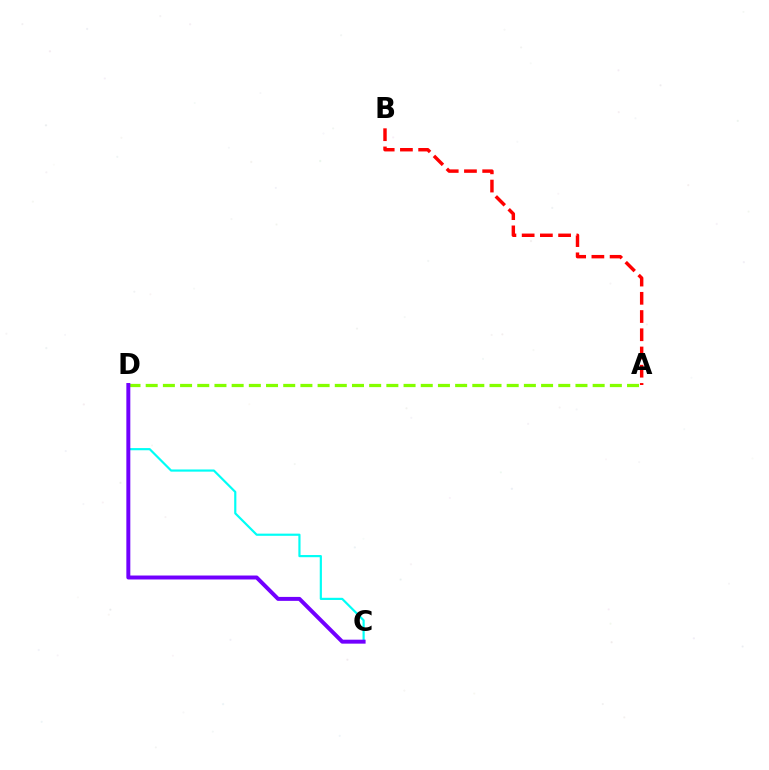{('A', 'B'): [{'color': '#ff0000', 'line_style': 'dashed', 'thickness': 2.48}], ('C', 'D'): [{'color': '#00fff6', 'line_style': 'solid', 'thickness': 1.57}, {'color': '#7200ff', 'line_style': 'solid', 'thickness': 2.85}], ('A', 'D'): [{'color': '#84ff00', 'line_style': 'dashed', 'thickness': 2.34}]}